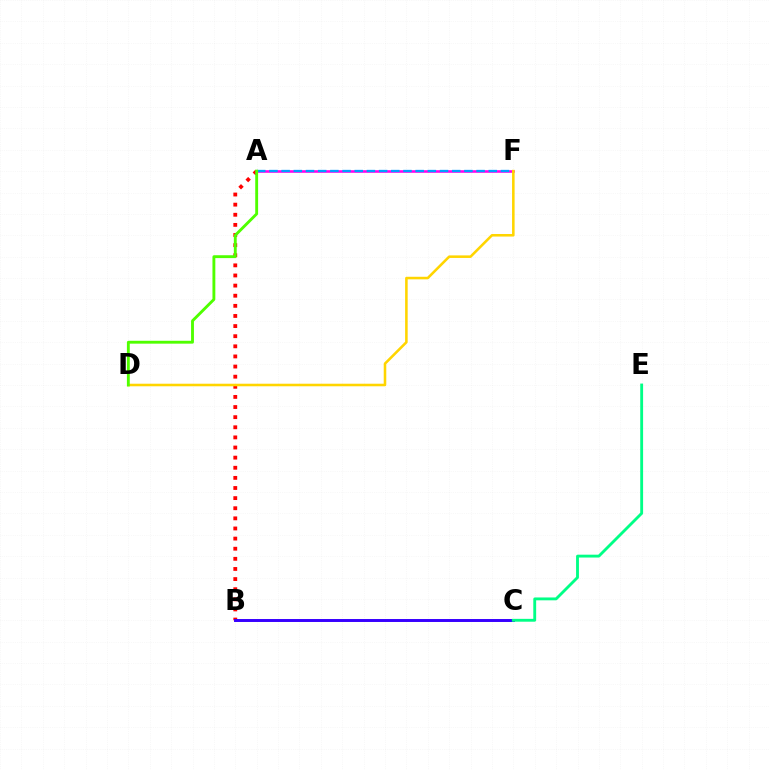{('A', 'B'): [{'color': '#ff0000', 'line_style': 'dotted', 'thickness': 2.75}], ('A', 'F'): [{'color': '#ff00ed', 'line_style': 'solid', 'thickness': 1.86}, {'color': '#009eff', 'line_style': 'dashed', 'thickness': 1.66}], ('D', 'F'): [{'color': '#ffd500', 'line_style': 'solid', 'thickness': 1.84}], ('B', 'C'): [{'color': '#3700ff', 'line_style': 'solid', 'thickness': 2.13}], ('C', 'E'): [{'color': '#00ff86', 'line_style': 'solid', 'thickness': 2.05}], ('A', 'D'): [{'color': '#4fff00', 'line_style': 'solid', 'thickness': 2.07}]}